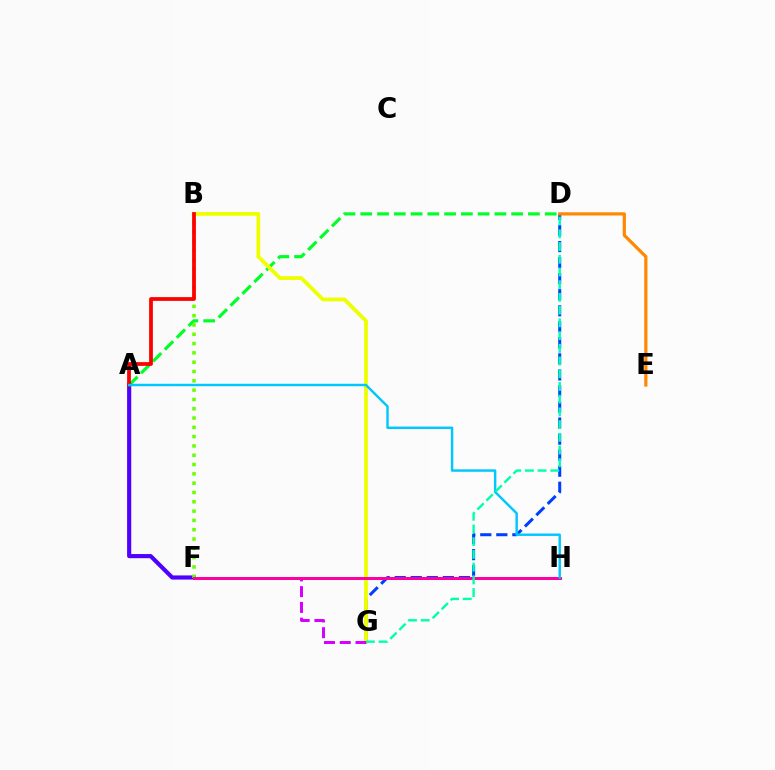{('A', 'D'): [{'color': '#00ff27', 'line_style': 'dashed', 'thickness': 2.28}], ('D', 'G'): [{'color': '#003fff', 'line_style': 'dashed', 'thickness': 2.18}, {'color': '#00ffaf', 'line_style': 'dashed', 'thickness': 1.73}], ('A', 'F'): [{'color': '#4f00ff', 'line_style': 'solid', 'thickness': 2.98}], ('B', 'G'): [{'color': '#eeff00', 'line_style': 'solid', 'thickness': 2.73}], ('F', 'G'): [{'color': '#d600ff', 'line_style': 'dashed', 'thickness': 2.14}], ('B', 'F'): [{'color': '#66ff00', 'line_style': 'dotted', 'thickness': 2.53}], ('F', 'H'): [{'color': '#ff00a0', 'line_style': 'solid', 'thickness': 2.14}], ('A', 'B'): [{'color': '#ff0000', 'line_style': 'solid', 'thickness': 2.71}], ('A', 'H'): [{'color': '#00c7ff', 'line_style': 'solid', 'thickness': 1.76}], ('D', 'E'): [{'color': '#ff8800', 'line_style': 'solid', 'thickness': 2.31}]}